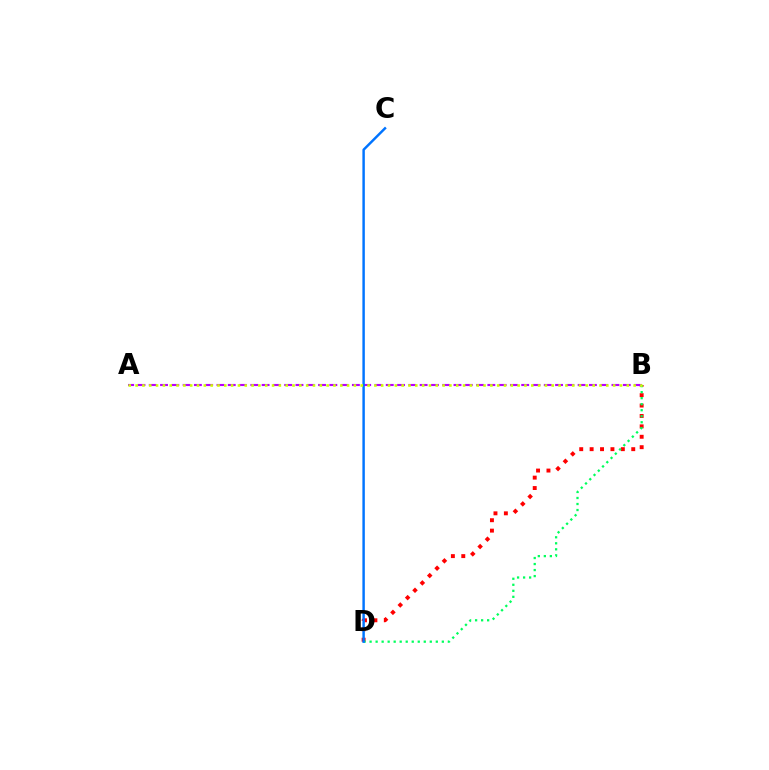{('B', 'D'): [{'color': '#ff0000', 'line_style': 'dotted', 'thickness': 2.83}, {'color': '#00ff5c', 'line_style': 'dotted', 'thickness': 1.64}], ('A', 'B'): [{'color': '#b900ff', 'line_style': 'dashed', 'thickness': 1.53}, {'color': '#d1ff00', 'line_style': 'dotted', 'thickness': 1.85}], ('C', 'D'): [{'color': '#0074ff', 'line_style': 'solid', 'thickness': 1.76}]}